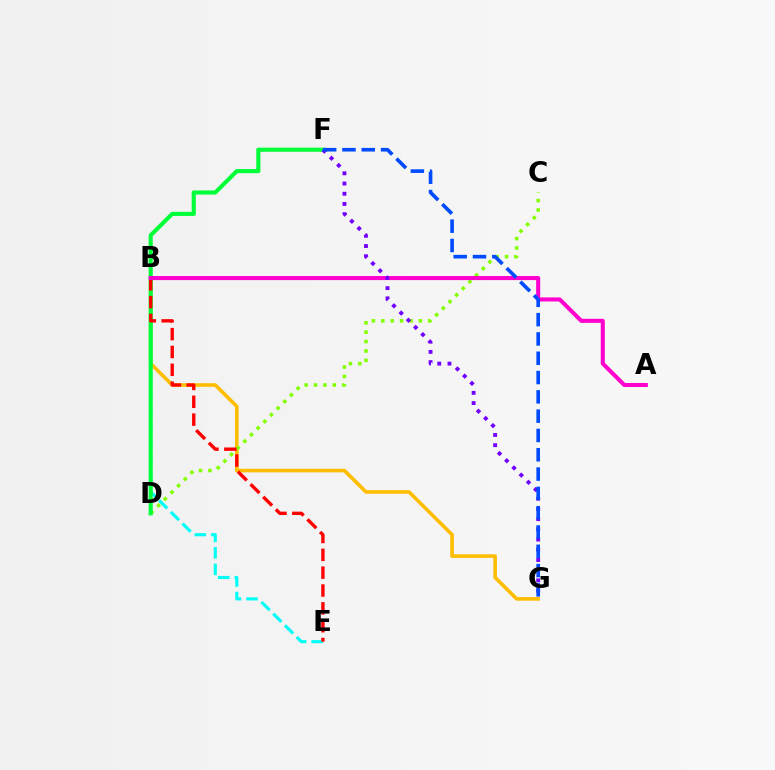{('B', 'G'): [{'color': '#ffbd00', 'line_style': 'solid', 'thickness': 2.6}], ('C', 'D'): [{'color': '#84ff00', 'line_style': 'dotted', 'thickness': 2.55}], ('B', 'E'): [{'color': '#00fff6', 'line_style': 'dashed', 'thickness': 2.25}, {'color': '#ff0000', 'line_style': 'dashed', 'thickness': 2.42}], ('D', 'F'): [{'color': '#00ff39', 'line_style': 'solid', 'thickness': 2.96}], ('A', 'B'): [{'color': '#ff00cf', 'line_style': 'solid', 'thickness': 2.92}], ('F', 'G'): [{'color': '#7200ff', 'line_style': 'dotted', 'thickness': 2.77}, {'color': '#004bff', 'line_style': 'dashed', 'thickness': 2.62}]}